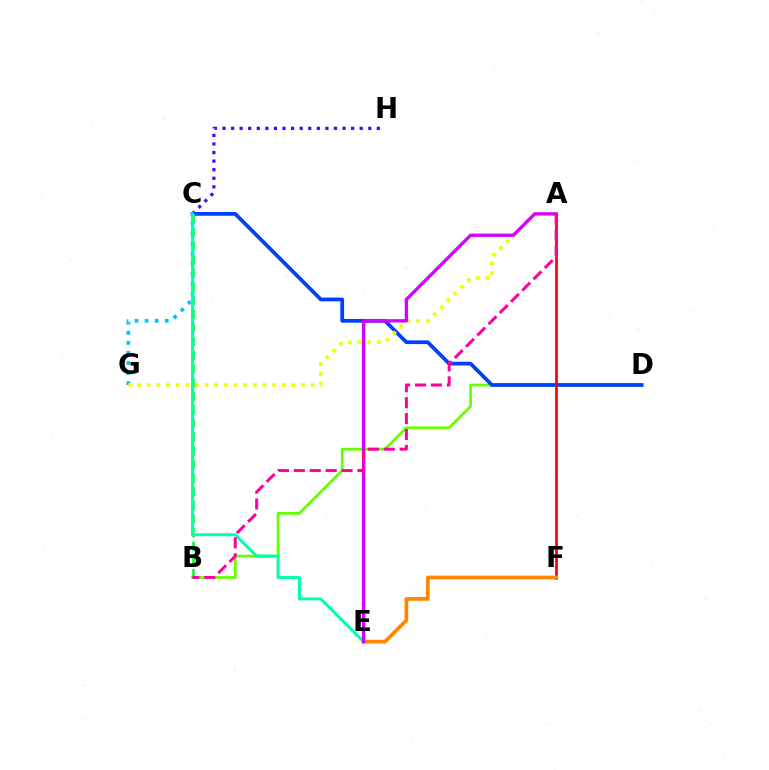{('B', 'D'): [{'color': '#66ff00', 'line_style': 'solid', 'thickness': 2.0}], ('C', 'H'): [{'color': '#4f00ff', 'line_style': 'dotted', 'thickness': 2.33}], ('C', 'D'): [{'color': '#003fff', 'line_style': 'solid', 'thickness': 2.69}], ('A', 'F'): [{'color': '#ff0000', 'line_style': 'solid', 'thickness': 1.95}], ('E', 'F'): [{'color': '#ff8800', 'line_style': 'solid', 'thickness': 2.69}], ('C', 'G'): [{'color': '#00c7ff', 'line_style': 'dotted', 'thickness': 2.73}], ('B', 'C'): [{'color': '#00ff27', 'line_style': 'dashed', 'thickness': 1.85}], ('C', 'E'): [{'color': '#00ffaf', 'line_style': 'solid', 'thickness': 2.13}], ('A', 'G'): [{'color': '#eeff00', 'line_style': 'dotted', 'thickness': 2.62}], ('A', 'E'): [{'color': '#d600ff', 'line_style': 'solid', 'thickness': 2.4}], ('A', 'B'): [{'color': '#ff00a0', 'line_style': 'dashed', 'thickness': 2.16}]}